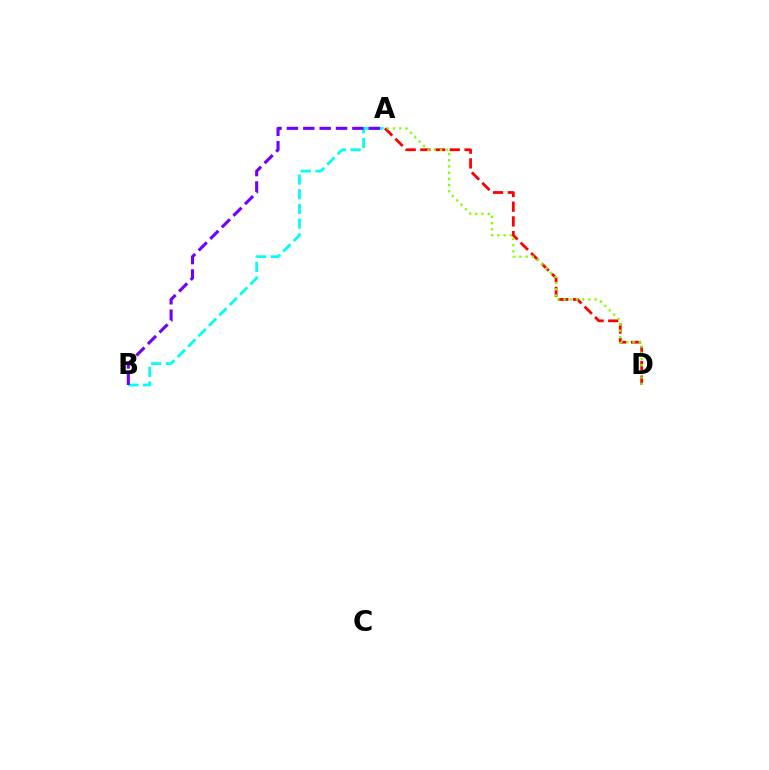{('A', 'D'): [{'color': '#ff0000', 'line_style': 'dashed', 'thickness': 2.0}, {'color': '#84ff00', 'line_style': 'dotted', 'thickness': 1.69}], ('A', 'B'): [{'color': '#00fff6', 'line_style': 'dashed', 'thickness': 2.0}, {'color': '#7200ff', 'line_style': 'dashed', 'thickness': 2.22}]}